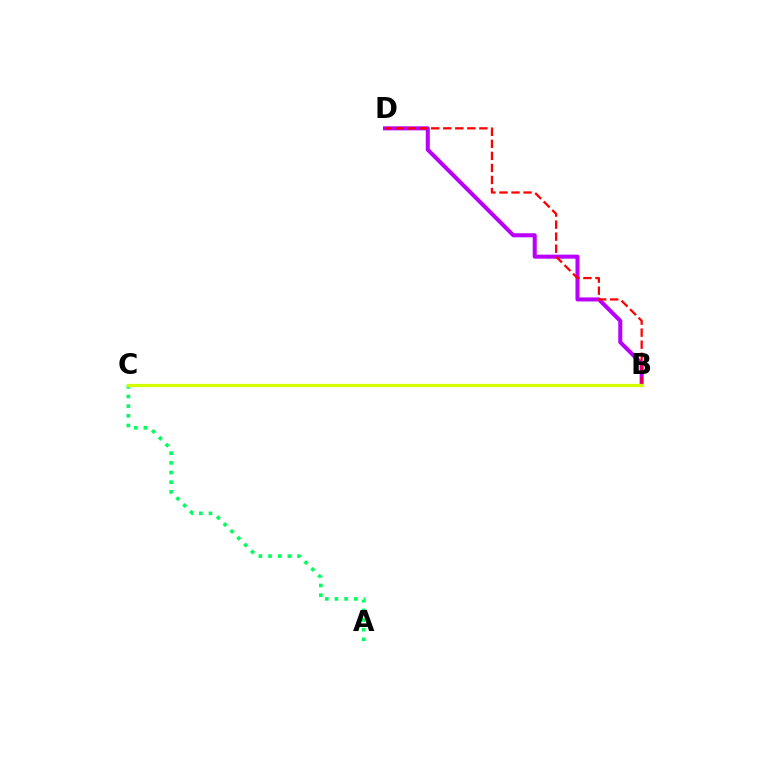{('B', 'D'): [{'color': '#b900ff', 'line_style': 'solid', 'thickness': 2.91}, {'color': '#ff0000', 'line_style': 'dashed', 'thickness': 1.64}], ('A', 'C'): [{'color': '#00ff5c', 'line_style': 'dotted', 'thickness': 2.63}], ('B', 'C'): [{'color': '#0074ff', 'line_style': 'dotted', 'thickness': 1.98}, {'color': '#d1ff00', 'line_style': 'solid', 'thickness': 2.33}]}